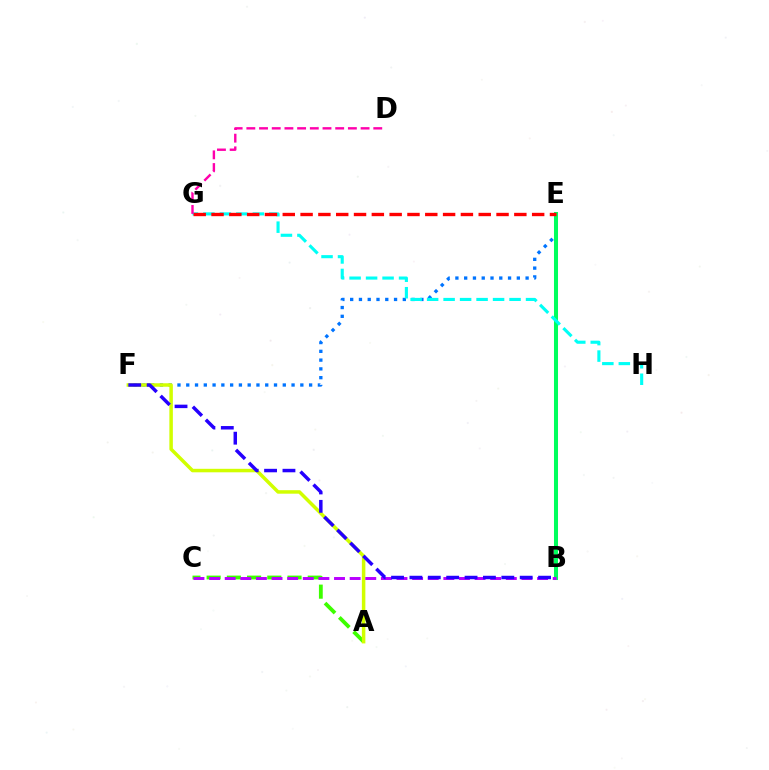{('A', 'C'): [{'color': '#3dff00', 'line_style': 'dashed', 'thickness': 2.75}], ('E', 'F'): [{'color': '#0074ff', 'line_style': 'dotted', 'thickness': 2.38}], ('B', 'E'): [{'color': '#ff9400', 'line_style': 'dotted', 'thickness': 2.76}, {'color': '#00ff5c', 'line_style': 'solid', 'thickness': 2.9}], ('A', 'F'): [{'color': '#d1ff00', 'line_style': 'solid', 'thickness': 2.52}], ('G', 'H'): [{'color': '#00fff6', 'line_style': 'dashed', 'thickness': 2.24}], ('B', 'C'): [{'color': '#b900ff', 'line_style': 'dashed', 'thickness': 2.12}], ('B', 'F'): [{'color': '#2500ff', 'line_style': 'dashed', 'thickness': 2.5}], ('E', 'G'): [{'color': '#ff0000', 'line_style': 'dashed', 'thickness': 2.42}], ('D', 'G'): [{'color': '#ff00ac', 'line_style': 'dashed', 'thickness': 1.72}]}